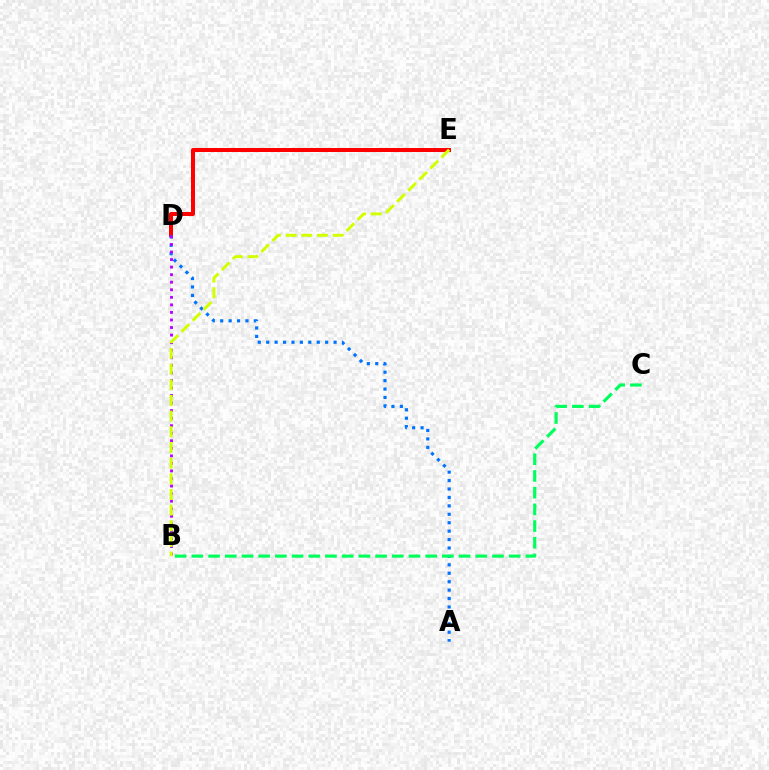{('D', 'E'): [{'color': '#ff0000', 'line_style': 'solid', 'thickness': 2.87}], ('A', 'D'): [{'color': '#0074ff', 'line_style': 'dotted', 'thickness': 2.29}], ('B', 'C'): [{'color': '#00ff5c', 'line_style': 'dashed', 'thickness': 2.27}], ('B', 'D'): [{'color': '#b900ff', 'line_style': 'dotted', 'thickness': 2.05}], ('B', 'E'): [{'color': '#d1ff00', 'line_style': 'dashed', 'thickness': 2.13}]}